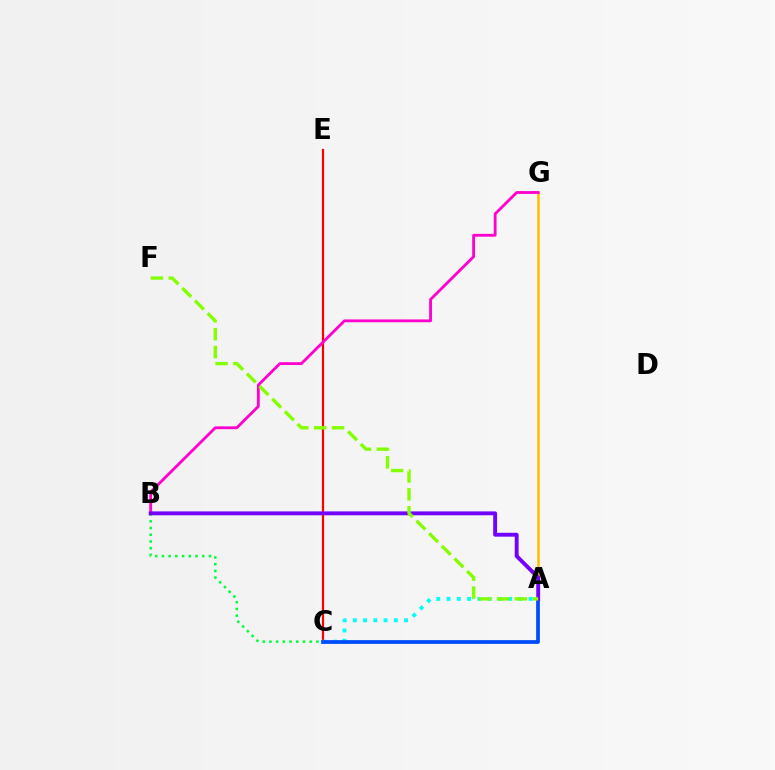{('C', 'E'): [{'color': '#ff0000', 'line_style': 'solid', 'thickness': 1.58}], ('A', 'G'): [{'color': '#ffbd00', 'line_style': 'solid', 'thickness': 1.83}], ('A', 'C'): [{'color': '#00fff6', 'line_style': 'dotted', 'thickness': 2.79}, {'color': '#004bff', 'line_style': 'solid', 'thickness': 2.69}], ('B', 'G'): [{'color': '#ff00cf', 'line_style': 'solid', 'thickness': 2.03}], ('B', 'C'): [{'color': '#00ff39', 'line_style': 'dotted', 'thickness': 1.82}], ('A', 'B'): [{'color': '#7200ff', 'line_style': 'solid', 'thickness': 2.8}], ('A', 'F'): [{'color': '#84ff00', 'line_style': 'dashed', 'thickness': 2.43}]}